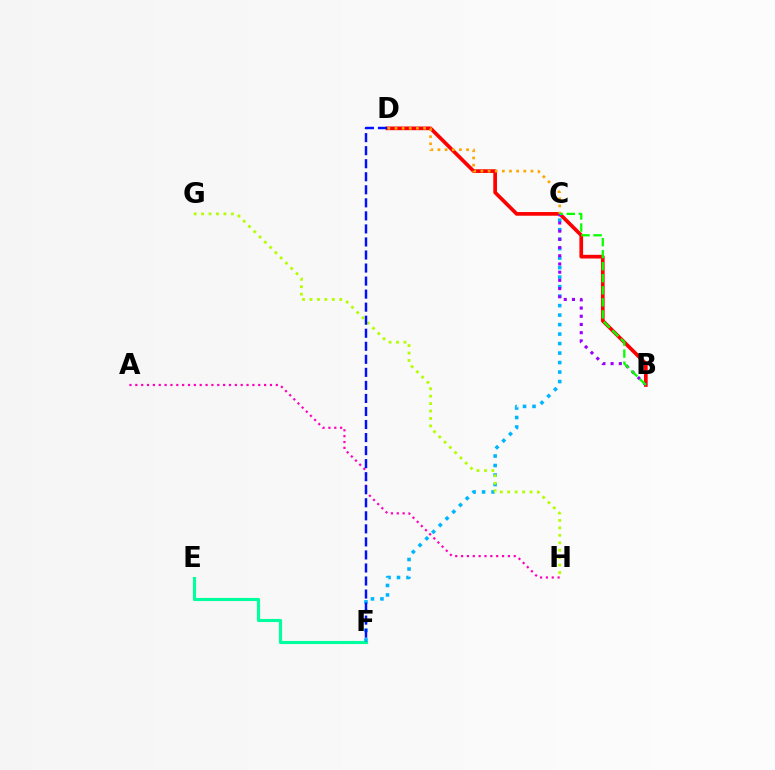{('C', 'F'): [{'color': '#00b5ff', 'line_style': 'dotted', 'thickness': 2.58}], ('B', 'D'): [{'color': '#ff0000', 'line_style': 'solid', 'thickness': 2.65}], ('C', 'D'): [{'color': '#ffa500', 'line_style': 'dotted', 'thickness': 1.94}], ('E', 'F'): [{'color': '#00ff9d', 'line_style': 'solid', 'thickness': 2.25}], ('G', 'H'): [{'color': '#b3ff00', 'line_style': 'dotted', 'thickness': 2.02}], ('B', 'C'): [{'color': '#9b00ff', 'line_style': 'dotted', 'thickness': 2.23}, {'color': '#08ff00', 'line_style': 'dashed', 'thickness': 1.64}], ('A', 'H'): [{'color': '#ff00bd', 'line_style': 'dotted', 'thickness': 1.59}], ('D', 'F'): [{'color': '#0010ff', 'line_style': 'dashed', 'thickness': 1.77}]}